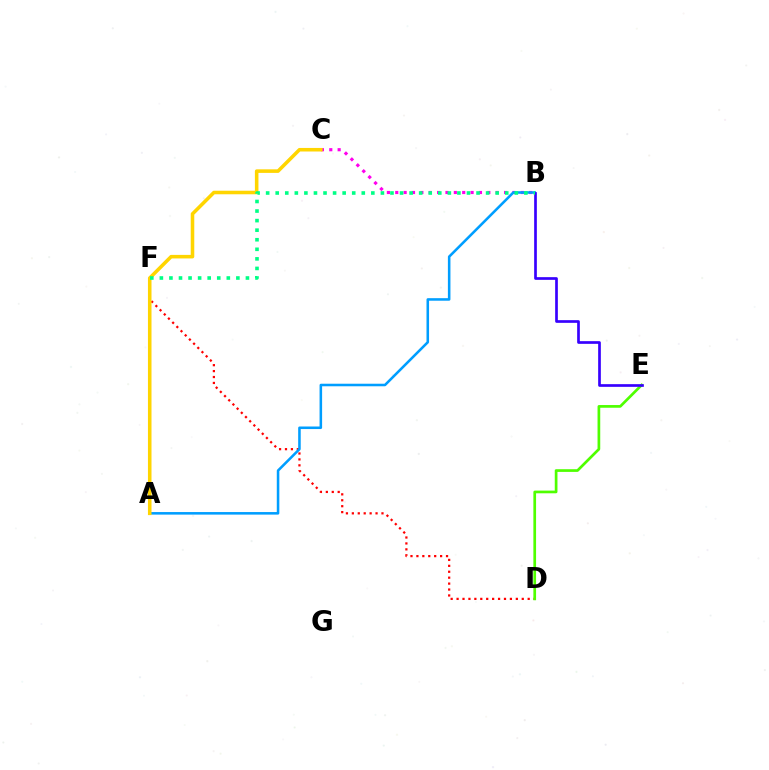{('D', 'F'): [{'color': '#ff0000', 'line_style': 'dotted', 'thickness': 1.61}], ('D', 'E'): [{'color': '#4fff00', 'line_style': 'solid', 'thickness': 1.94}], ('B', 'C'): [{'color': '#ff00ed', 'line_style': 'dotted', 'thickness': 2.27}], ('A', 'B'): [{'color': '#009eff', 'line_style': 'solid', 'thickness': 1.84}], ('B', 'E'): [{'color': '#3700ff', 'line_style': 'solid', 'thickness': 1.94}], ('A', 'C'): [{'color': '#ffd500', 'line_style': 'solid', 'thickness': 2.56}], ('B', 'F'): [{'color': '#00ff86', 'line_style': 'dotted', 'thickness': 2.6}]}